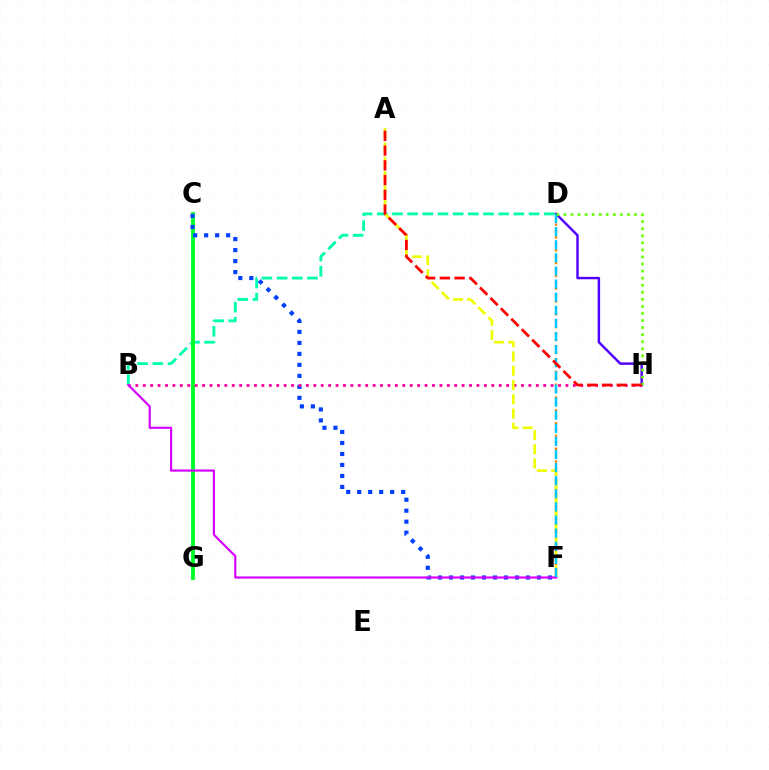{('B', 'D'): [{'color': '#00ffaf', 'line_style': 'dashed', 'thickness': 2.06}], ('D', 'F'): [{'color': '#ff8800', 'line_style': 'dotted', 'thickness': 1.74}, {'color': '#00c7ff', 'line_style': 'dashed', 'thickness': 1.78}], ('C', 'G'): [{'color': '#00ff27', 'line_style': 'solid', 'thickness': 2.78}], ('C', 'F'): [{'color': '#003fff', 'line_style': 'dotted', 'thickness': 2.99}], ('D', 'H'): [{'color': '#4f00ff', 'line_style': 'solid', 'thickness': 1.75}, {'color': '#66ff00', 'line_style': 'dotted', 'thickness': 1.92}], ('B', 'H'): [{'color': '#ff00a0', 'line_style': 'dotted', 'thickness': 2.01}], ('A', 'F'): [{'color': '#eeff00', 'line_style': 'dashed', 'thickness': 1.94}], ('B', 'F'): [{'color': '#d600ff', 'line_style': 'solid', 'thickness': 1.57}], ('A', 'H'): [{'color': '#ff0000', 'line_style': 'dashed', 'thickness': 2.0}]}